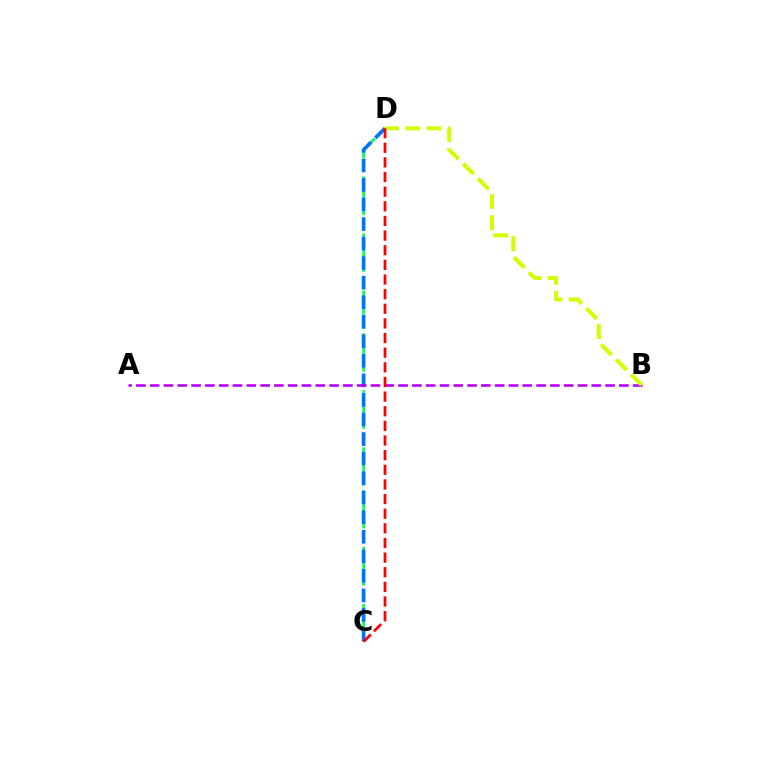{('C', 'D'): [{'color': '#00ff5c', 'line_style': 'dashed', 'thickness': 1.94}, {'color': '#0074ff', 'line_style': 'dashed', 'thickness': 2.66}, {'color': '#ff0000', 'line_style': 'dashed', 'thickness': 1.99}], ('A', 'B'): [{'color': '#b900ff', 'line_style': 'dashed', 'thickness': 1.87}], ('B', 'D'): [{'color': '#d1ff00', 'line_style': 'dashed', 'thickness': 2.88}]}